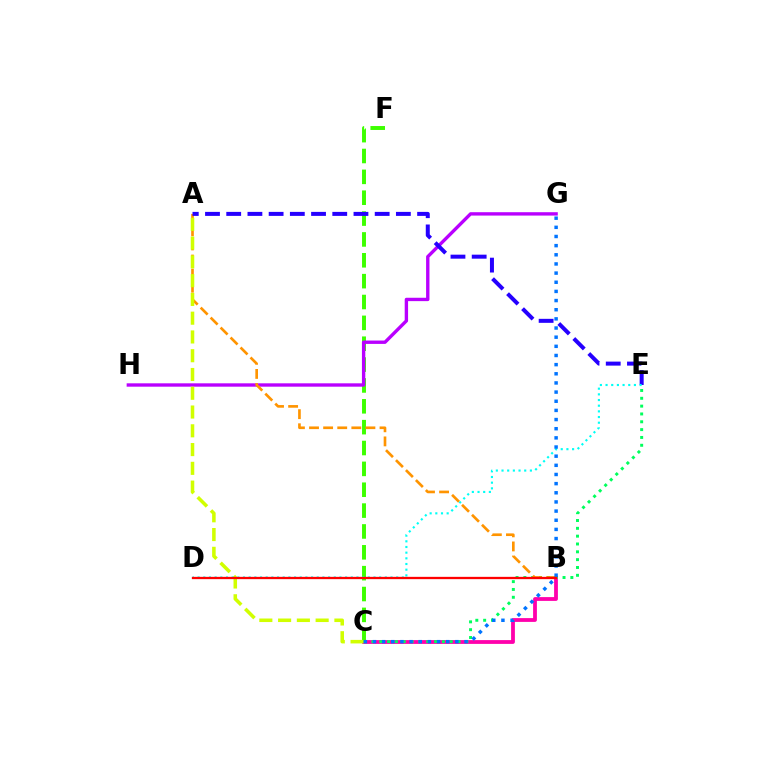{('B', 'C'): [{'color': '#ff00ac', 'line_style': 'solid', 'thickness': 2.74}], ('C', 'E'): [{'color': '#00ff5c', 'line_style': 'dotted', 'thickness': 2.13}], ('C', 'F'): [{'color': '#3dff00', 'line_style': 'dashed', 'thickness': 2.83}], ('G', 'H'): [{'color': '#b900ff', 'line_style': 'solid', 'thickness': 2.43}], ('A', 'B'): [{'color': '#ff9400', 'line_style': 'dashed', 'thickness': 1.92}], ('A', 'E'): [{'color': '#2500ff', 'line_style': 'dashed', 'thickness': 2.88}], ('A', 'C'): [{'color': '#d1ff00', 'line_style': 'dashed', 'thickness': 2.55}], ('D', 'E'): [{'color': '#00fff6', 'line_style': 'dotted', 'thickness': 1.54}], ('C', 'G'): [{'color': '#0074ff', 'line_style': 'dotted', 'thickness': 2.49}], ('B', 'D'): [{'color': '#ff0000', 'line_style': 'solid', 'thickness': 1.66}]}